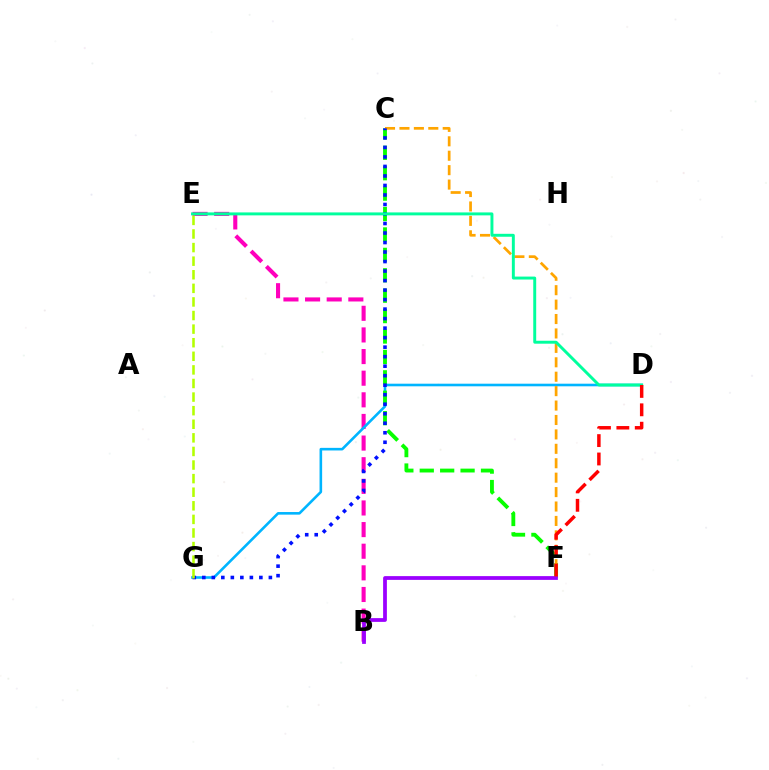{('B', 'E'): [{'color': '#ff00bd', 'line_style': 'dashed', 'thickness': 2.94}], ('D', 'G'): [{'color': '#00b5ff', 'line_style': 'solid', 'thickness': 1.88}], ('C', 'F'): [{'color': '#08ff00', 'line_style': 'dashed', 'thickness': 2.77}, {'color': '#ffa500', 'line_style': 'dashed', 'thickness': 1.96}], ('C', 'G'): [{'color': '#0010ff', 'line_style': 'dotted', 'thickness': 2.58}], ('D', 'E'): [{'color': '#00ff9d', 'line_style': 'solid', 'thickness': 2.12}], ('B', 'F'): [{'color': '#9b00ff', 'line_style': 'solid', 'thickness': 2.71}], ('E', 'G'): [{'color': '#b3ff00', 'line_style': 'dashed', 'thickness': 1.85}], ('D', 'F'): [{'color': '#ff0000', 'line_style': 'dashed', 'thickness': 2.5}]}